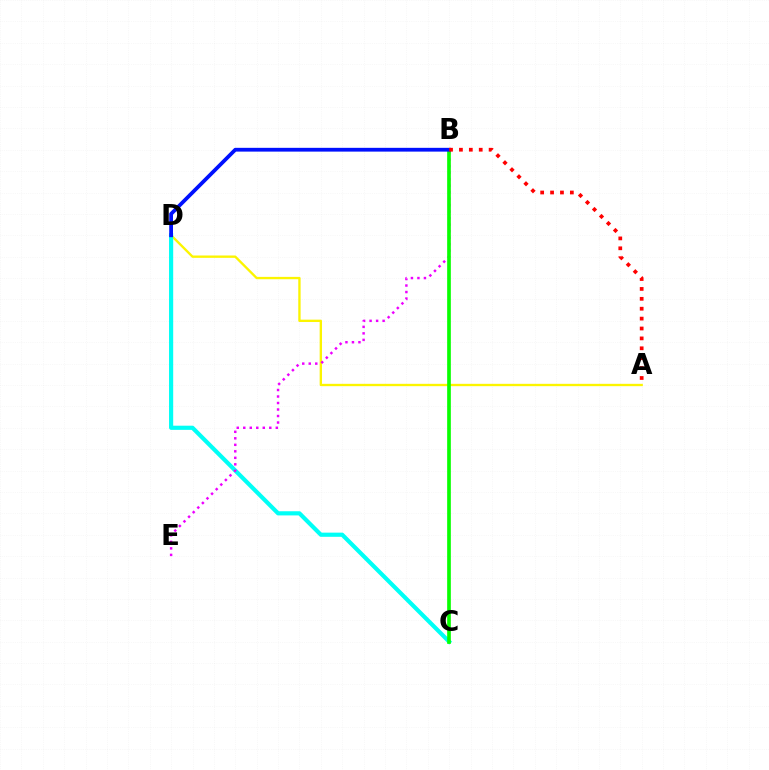{('A', 'D'): [{'color': '#fcf500', 'line_style': 'solid', 'thickness': 1.69}], ('C', 'D'): [{'color': '#00fff6', 'line_style': 'solid', 'thickness': 3.0}], ('B', 'E'): [{'color': '#ee00ff', 'line_style': 'dotted', 'thickness': 1.77}], ('B', 'C'): [{'color': '#08ff00', 'line_style': 'solid', 'thickness': 2.64}], ('B', 'D'): [{'color': '#0010ff', 'line_style': 'solid', 'thickness': 2.72}], ('A', 'B'): [{'color': '#ff0000', 'line_style': 'dotted', 'thickness': 2.69}]}